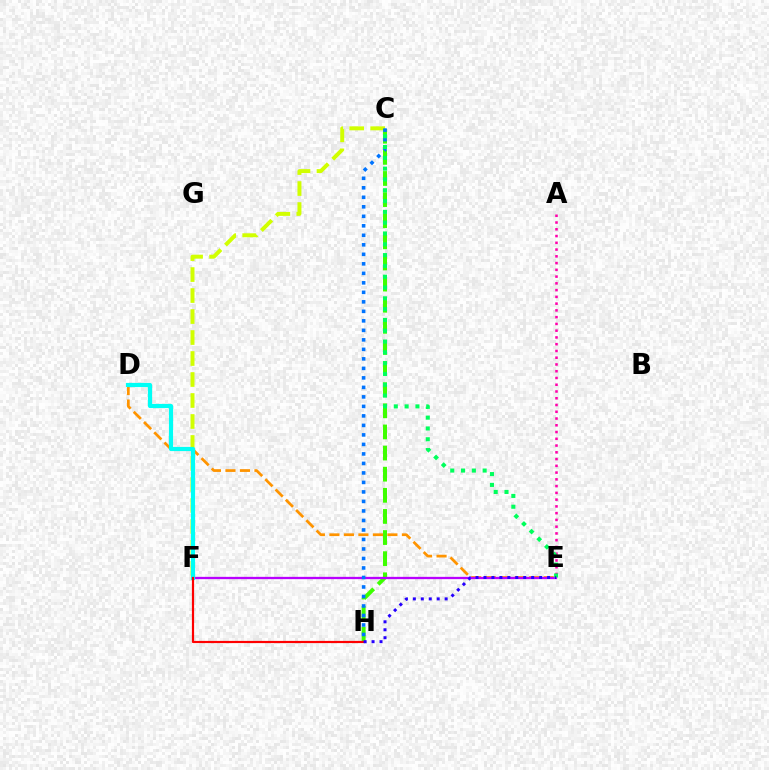{('C', 'F'): [{'color': '#d1ff00', 'line_style': 'dashed', 'thickness': 2.85}], ('A', 'E'): [{'color': '#ff00ac', 'line_style': 'dotted', 'thickness': 1.84}], ('D', 'E'): [{'color': '#ff9400', 'line_style': 'dashed', 'thickness': 1.97}], ('C', 'H'): [{'color': '#3dff00', 'line_style': 'dashed', 'thickness': 2.87}, {'color': '#0074ff', 'line_style': 'dotted', 'thickness': 2.58}], ('E', 'F'): [{'color': '#b900ff', 'line_style': 'solid', 'thickness': 1.66}], ('C', 'E'): [{'color': '#00ff5c', 'line_style': 'dotted', 'thickness': 2.94}], ('D', 'F'): [{'color': '#00fff6', 'line_style': 'solid', 'thickness': 3.0}], ('F', 'H'): [{'color': '#ff0000', 'line_style': 'solid', 'thickness': 1.58}], ('E', 'H'): [{'color': '#2500ff', 'line_style': 'dotted', 'thickness': 2.16}]}